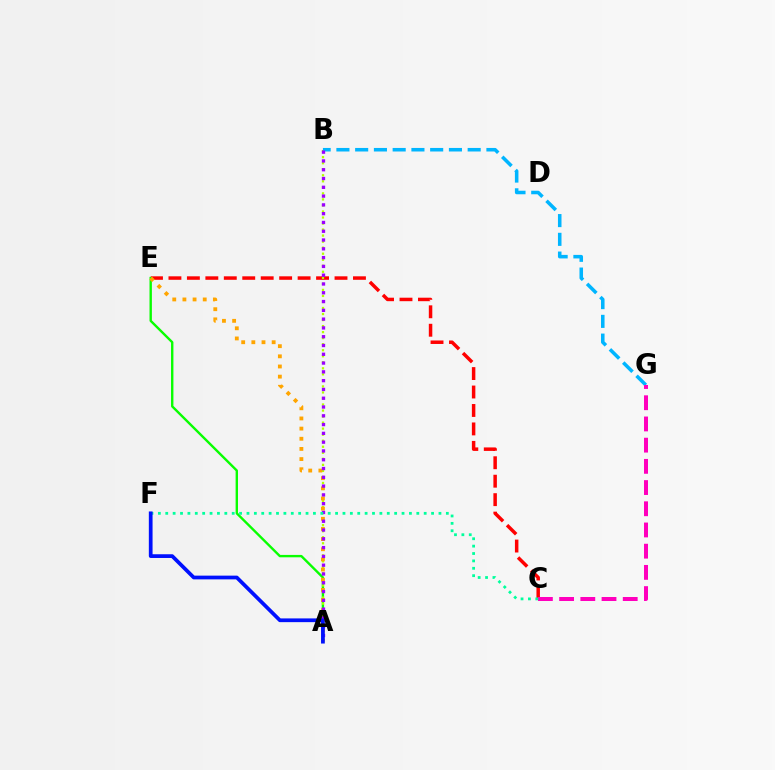{('C', 'E'): [{'color': '#ff0000', 'line_style': 'dashed', 'thickness': 2.51}], ('A', 'E'): [{'color': '#08ff00', 'line_style': 'solid', 'thickness': 1.72}, {'color': '#ffa500', 'line_style': 'dotted', 'thickness': 2.76}], ('A', 'B'): [{'color': '#b3ff00', 'line_style': 'dotted', 'thickness': 1.64}, {'color': '#9b00ff', 'line_style': 'dotted', 'thickness': 2.39}], ('B', 'G'): [{'color': '#00b5ff', 'line_style': 'dashed', 'thickness': 2.55}], ('C', 'G'): [{'color': '#ff00bd', 'line_style': 'dashed', 'thickness': 2.88}], ('C', 'F'): [{'color': '#00ff9d', 'line_style': 'dotted', 'thickness': 2.01}], ('A', 'F'): [{'color': '#0010ff', 'line_style': 'solid', 'thickness': 2.69}]}